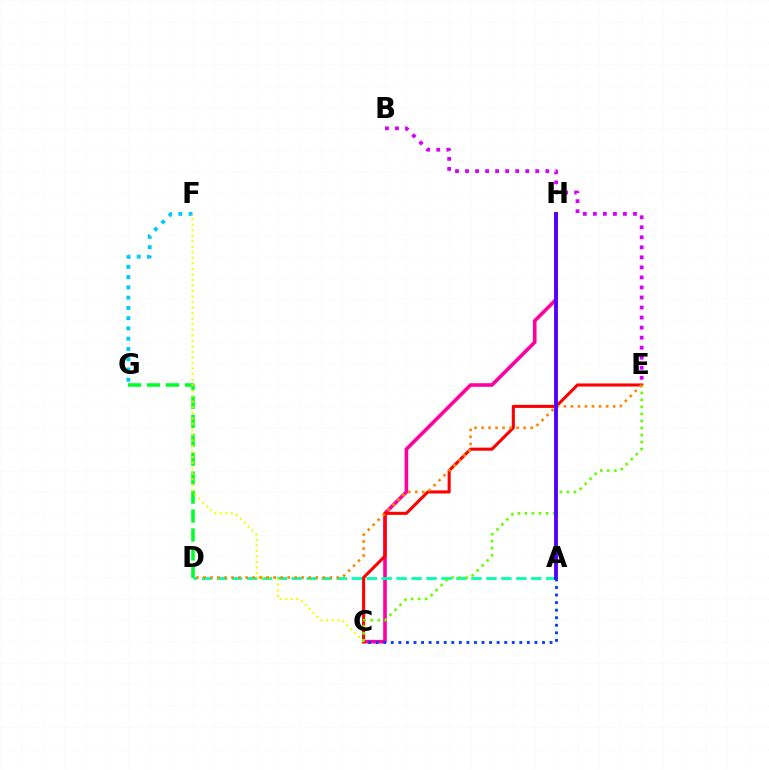{('F', 'G'): [{'color': '#00c7ff', 'line_style': 'dotted', 'thickness': 2.79}], ('C', 'H'): [{'color': '#ff00a0', 'line_style': 'solid', 'thickness': 2.6}], ('D', 'G'): [{'color': '#00ff27', 'line_style': 'dashed', 'thickness': 2.57}], ('C', 'E'): [{'color': '#ff0000', 'line_style': 'solid', 'thickness': 2.21}, {'color': '#66ff00', 'line_style': 'dotted', 'thickness': 1.91}], ('A', 'D'): [{'color': '#00ffaf', 'line_style': 'dashed', 'thickness': 2.03}], ('C', 'F'): [{'color': '#eeff00', 'line_style': 'dotted', 'thickness': 1.5}], ('B', 'E'): [{'color': '#d600ff', 'line_style': 'dotted', 'thickness': 2.73}], ('D', 'E'): [{'color': '#ff8800', 'line_style': 'dotted', 'thickness': 1.91}], ('A', 'H'): [{'color': '#4f00ff', 'line_style': 'solid', 'thickness': 2.78}], ('A', 'C'): [{'color': '#003fff', 'line_style': 'dotted', 'thickness': 2.05}]}